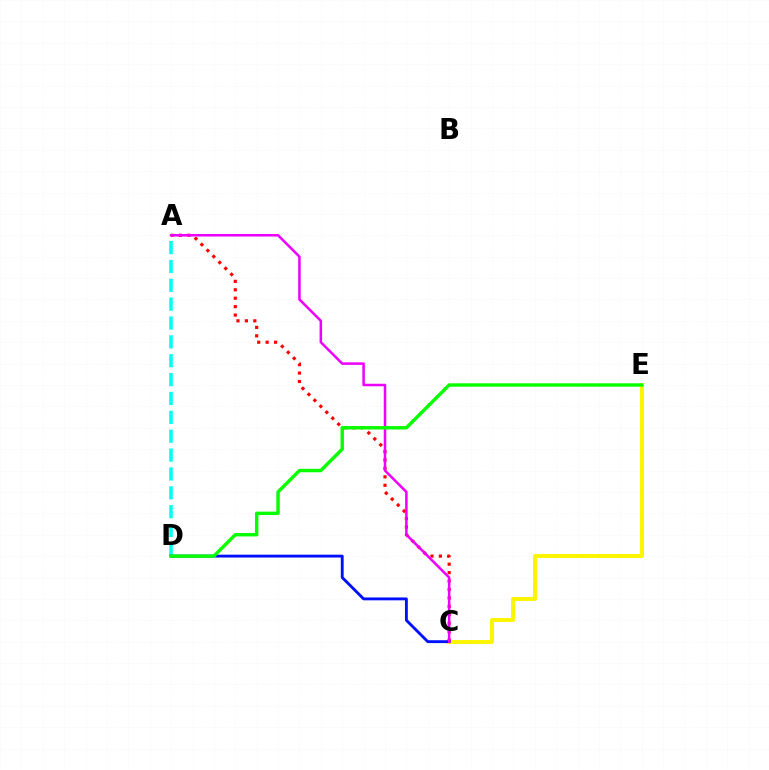{('C', 'E'): [{'color': '#fcf500', 'line_style': 'solid', 'thickness': 2.83}], ('A', 'D'): [{'color': '#00fff6', 'line_style': 'dashed', 'thickness': 2.56}], ('A', 'C'): [{'color': '#ff0000', 'line_style': 'dotted', 'thickness': 2.29}, {'color': '#ee00ff', 'line_style': 'solid', 'thickness': 1.82}], ('C', 'D'): [{'color': '#0010ff', 'line_style': 'solid', 'thickness': 2.06}], ('D', 'E'): [{'color': '#08ff00', 'line_style': 'solid', 'thickness': 2.46}]}